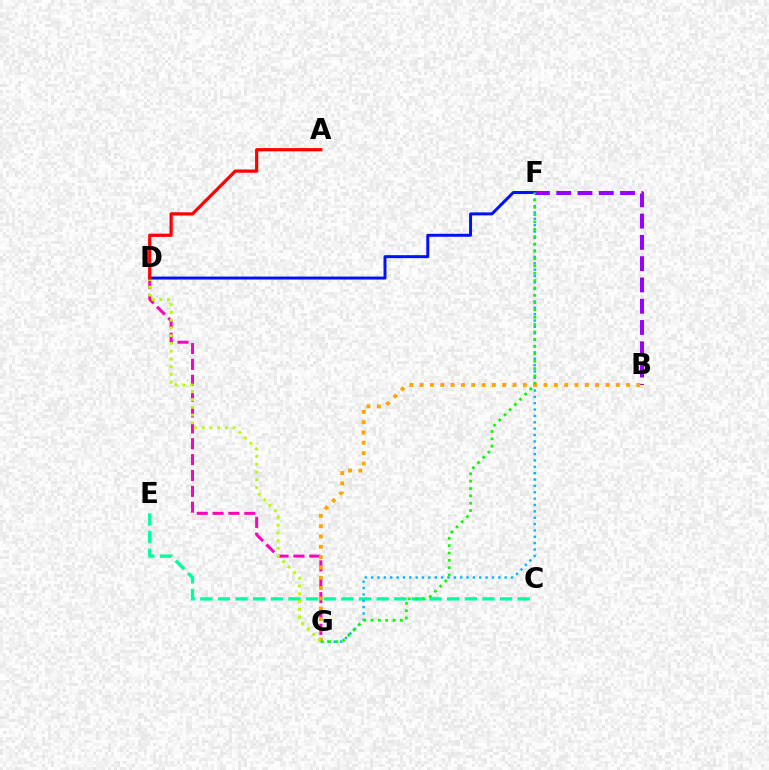{('C', 'E'): [{'color': '#00ff9d', 'line_style': 'dashed', 'thickness': 2.4}], ('F', 'G'): [{'color': '#00b5ff', 'line_style': 'dotted', 'thickness': 1.73}, {'color': '#08ff00', 'line_style': 'dotted', 'thickness': 1.99}], ('B', 'F'): [{'color': '#9b00ff', 'line_style': 'dashed', 'thickness': 2.89}], ('D', 'G'): [{'color': '#ff00bd', 'line_style': 'dashed', 'thickness': 2.16}, {'color': '#b3ff00', 'line_style': 'dotted', 'thickness': 2.11}], ('D', 'F'): [{'color': '#0010ff', 'line_style': 'solid', 'thickness': 2.14}], ('B', 'G'): [{'color': '#ffa500', 'line_style': 'dotted', 'thickness': 2.81}], ('A', 'D'): [{'color': '#ff0000', 'line_style': 'solid', 'thickness': 2.31}]}